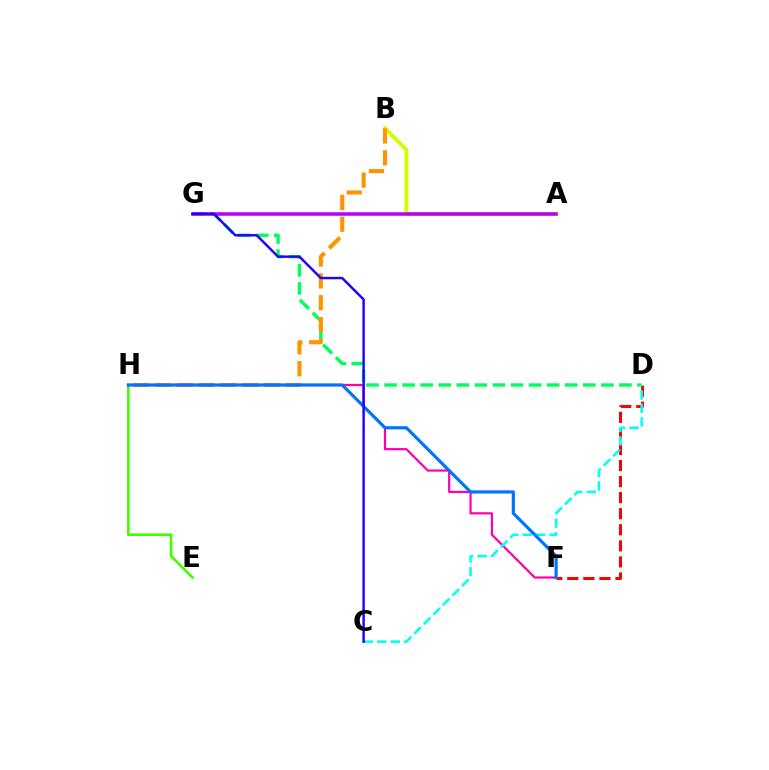{('D', 'F'): [{'color': '#ff0000', 'line_style': 'dashed', 'thickness': 2.18}], ('A', 'B'): [{'color': '#d1ff00', 'line_style': 'solid', 'thickness': 2.8}], ('E', 'H'): [{'color': '#3dff00', 'line_style': 'solid', 'thickness': 1.87}], ('F', 'H'): [{'color': '#ff00ac', 'line_style': 'solid', 'thickness': 1.59}, {'color': '#0074ff', 'line_style': 'solid', 'thickness': 2.29}], ('D', 'G'): [{'color': '#00ff5c', 'line_style': 'dashed', 'thickness': 2.45}], ('C', 'D'): [{'color': '#00fff6', 'line_style': 'dashed', 'thickness': 1.83}], ('A', 'G'): [{'color': '#b900ff', 'line_style': 'solid', 'thickness': 2.54}], ('B', 'H'): [{'color': '#ff9400', 'line_style': 'dashed', 'thickness': 2.97}], ('C', 'G'): [{'color': '#2500ff', 'line_style': 'solid', 'thickness': 1.76}]}